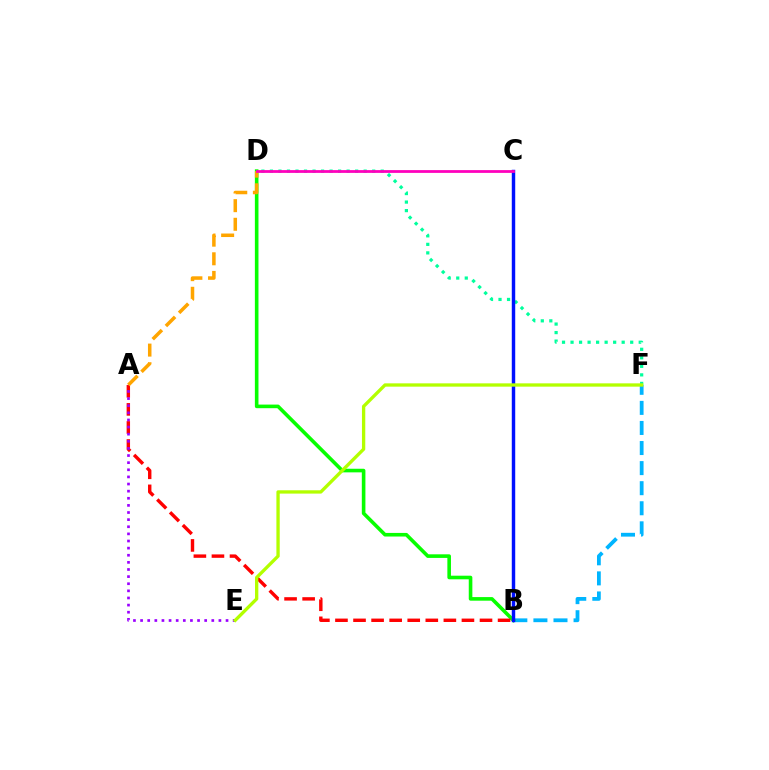{('B', 'F'): [{'color': '#00b5ff', 'line_style': 'dashed', 'thickness': 2.73}], ('B', 'D'): [{'color': '#08ff00', 'line_style': 'solid', 'thickness': 2.59}], ('A', 'B'): [{'color': '#ff0000', 'line_style': 'dashed', 'thickness': 2.45}], ('D', 'F'): [{'color': '#00ff9d', 'line_style': 'dotted', 'thickness': 2.32}], ('B', 'C'): [{'color': '#0010ff', 'line_style': 'solid', 'thickness': 2.48}], ('A', 'E'): [{'color': '#9b00ff', 'line_style': 'dotted', 'thickness': 1.93}], ('A', 'D'): [{'color': '#ffa500', 'line_style': 'dashed', 'thickness': 2.53}], ('C', 'D'): [{'color': '#ff00bd', 'line_style': 'solid', 'thickness': 2.0}], ('E', 'F'): [{'color': '#b3ff00', 'line_style': 'solid', 'thickness': 2.39}]}